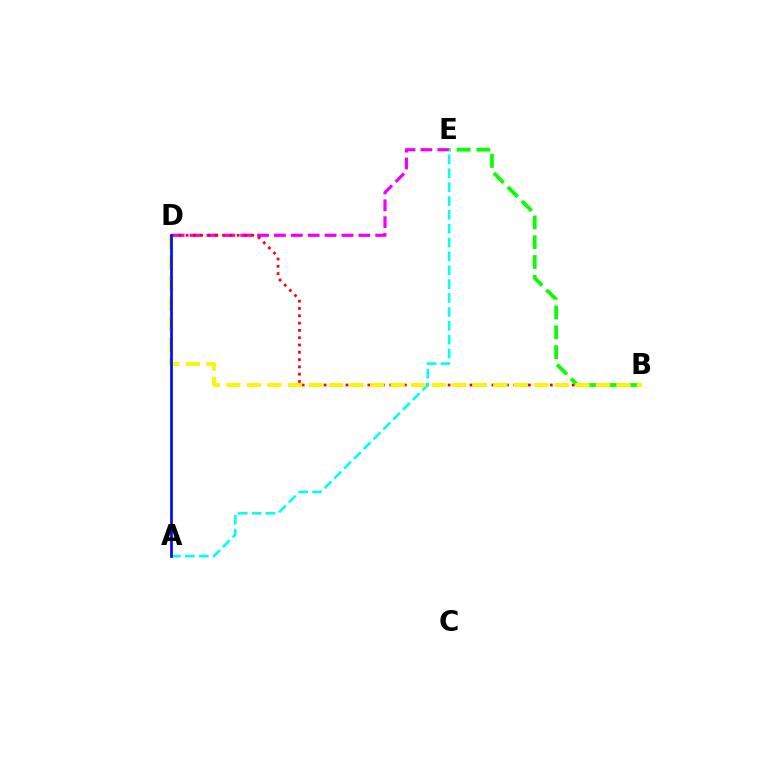{('D', 'E'): [{'color': '#ee00ff', 'line_style': 'dashed', 'thickness': 2.29}], ('B', 'D'): [{'color': '#ff0000', 'line_style': 'dotted', 'thickness': 1.98}, {'color': '#fcf500', 'line_style': 'dashed', 'thickness': 2.79}], ('A', 'E'): [{'color': '#00fff6', 'line_style': 'dashed', 'thickness': 1.88}], ('B', 'E'): [{'color': '#08ff00', 'line_style': 'dashed', 'thickness': 2.69}], ('A', 'D'): [{'color': '#0010ff', 'line_style': 'solid', 'thickness': 1.98}]}